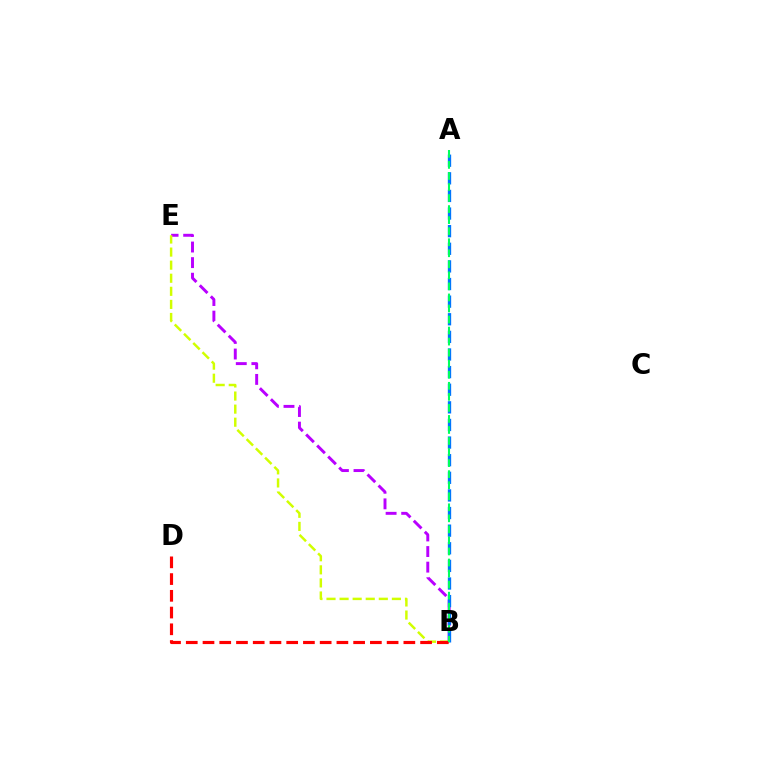{('B', 'E'): [{'color': '#b900ff', 'line_style': 'dashed', 'thickness': 2.12}, {'color': '#d1ff00', 'line_style': 'dashed', 'thickness': 1.78}], ('A', 'B'): [{'color': '#0074ff', 'line_style': 'dashed', 'thickness': 2.39}, {'color': '#00ff5c', 'line_style': 'dashed', 'thickness': 1.5}], ('B', 'D'): [{'color': '#ff0000', 'line_style': 'dashed', 'thickness': 2.27}]}